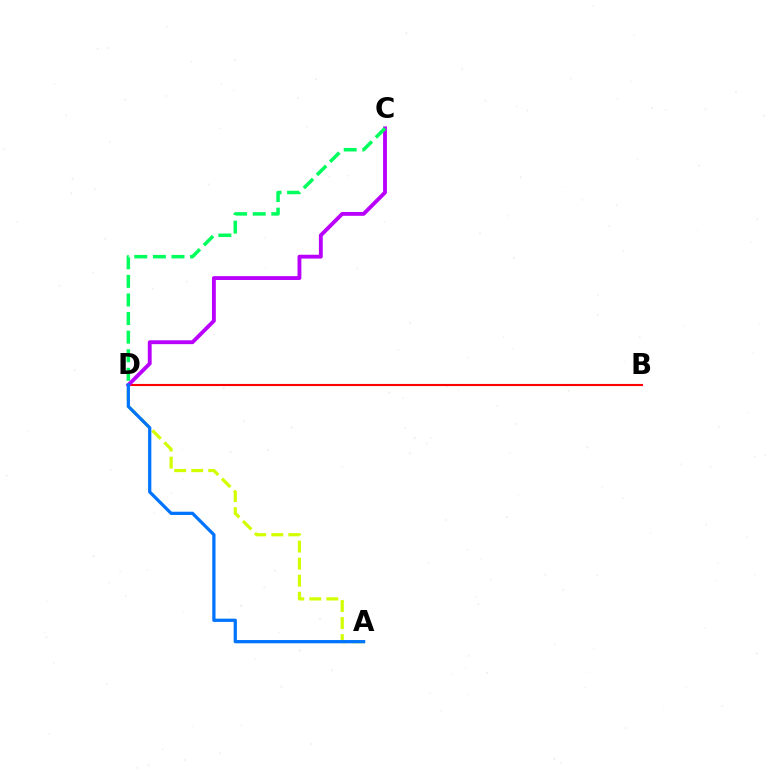{('B', 'D'): [{'color': '#ff0000', 'line_style': 'solid', 'thickness': 1.52}], ('C', 'D'): [{'color': '#b900ff', 'line_style': 'solid', 'thickness': 2.77}, {'color': '#00ff5c', 'line_style': 'dashed', 'thickness': 2.52}], ('A', 'D'): [{'color': '#d1ff00', 'line_style': 'dashed', 'thickness': 2.31}, {'color': '#0074ff', 'line_style': 'solid', 'thickness': 2.34}]}